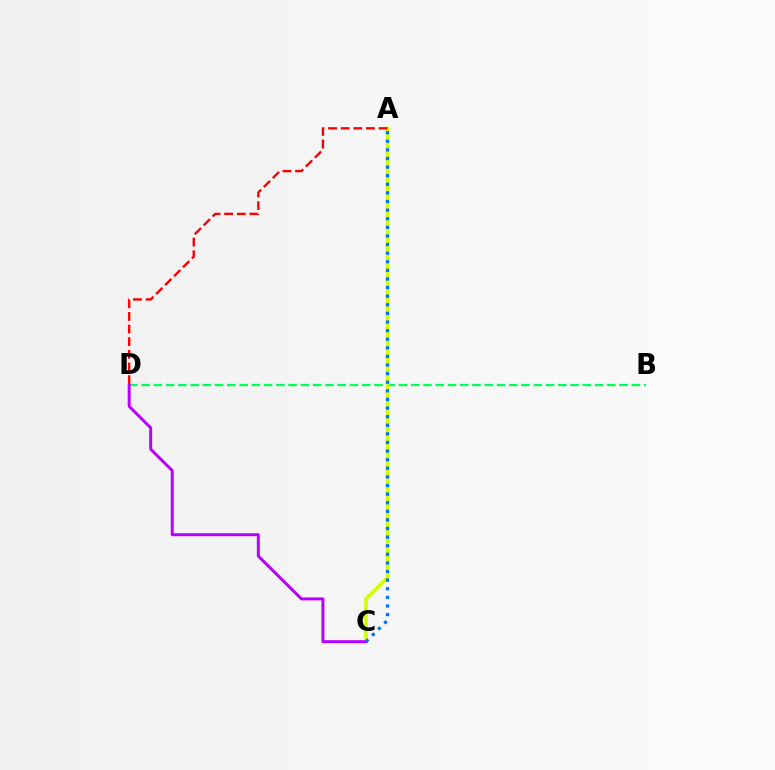{('B', 'D'): [{'color': '#00ff5c', 'line_style': 'dashed', 'thickness': 1.67}], ('A', 'C'): [{'color': '#d1ff00', 'line_style': 'solid', 'thickness': 2.59}, {'color': '#0074ff', 'line_style': 'dotted', 'thickness': 2.34}], ('A', 'D'): [{'color': '#ff0000', 'line_style': 'dashed', 'thickness': 1.72}], ('C', 'D'): [{'color': '#b900ff', 'line_style': 'solid', 'thickness': 2.15}]}